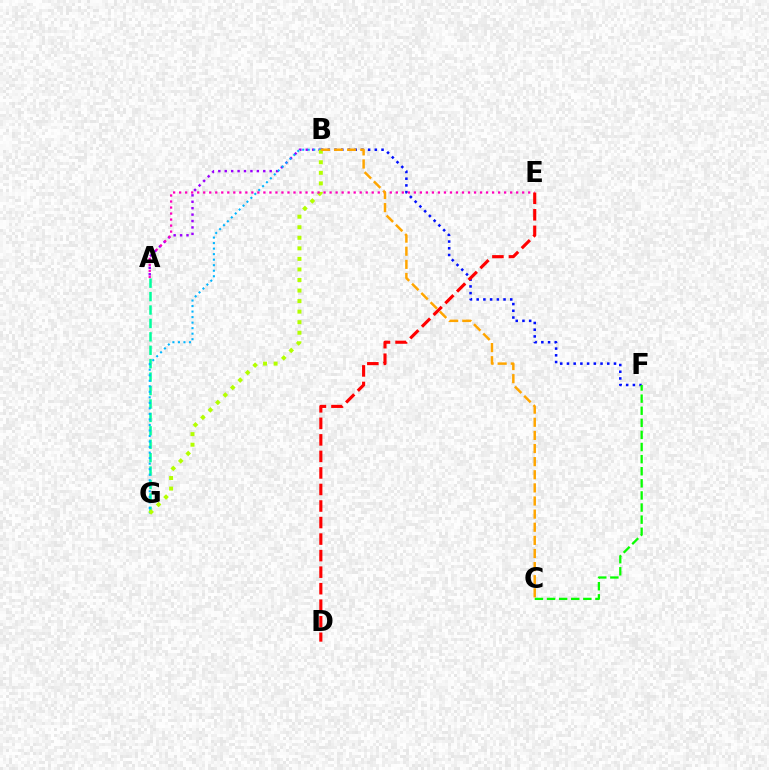{('A', 'B'): [{'color': '#9b00ff', 'line_style': 'dotted', 'thickness': 1.74}], ('B', 'F'): [{'color': '#0010ff', 'line_style': 'dotted', 'thickness': 1.82}], ('A', 'G'): [{'color': '#00ff9d', 'line_style': 'dashed', 'thickness': 1.82}], ('B', 'G'): [{'color': '#00b5ff', 'line_style': 'dotted', 'thickness': 1.5}, {'color': '#b3ff00', 'line_style': 'dotted', 'thickness': 2.87}], ('C', 'F'): [{'color': '#08ff00', 'line_style': 'dashed', 'thickness': 1.64}], ('A', 'E'): [{'color': '#ff00bd', 'line_style': 'dotted', 'thickness': 1.64}], ('D', 'E'): [{'color': '#ff0000', 'line_style': 'dashed', 'thickness': 2.25}], ('B', 'C'): [{'color': '#ffa500', 'line_style': 'dashed', 'thickness': 1.78}]}